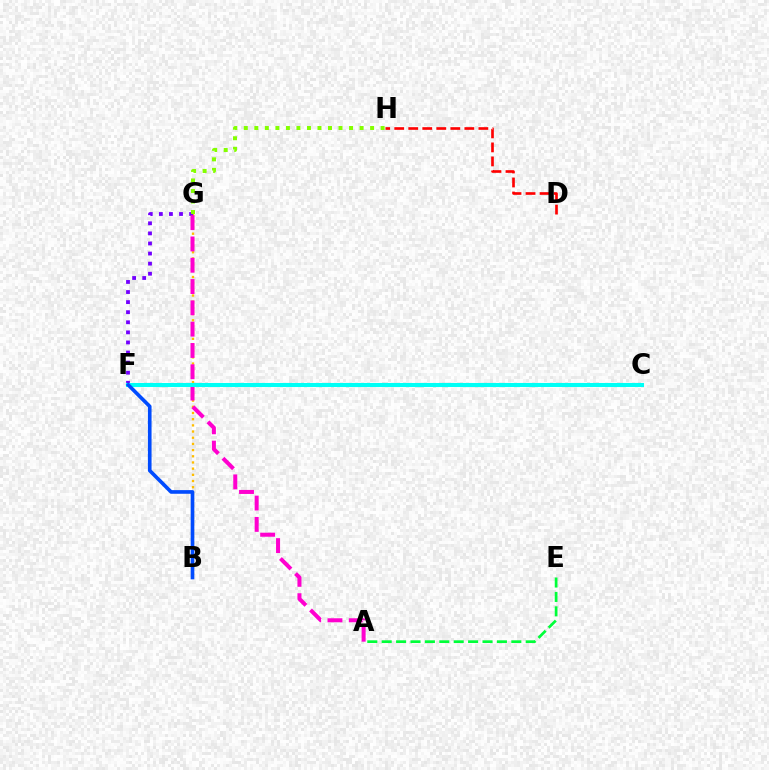{('B', 'G'): [{'color': '#ffbd00', 'line_style': 'dotted', 'thickness': 1.68}], ('F', 'G'): [{'color': '#7200ff', 'line_style': 'dotted', 'thickness': 2.74}], ('A', 'E'): [{'color': '#00ff39', 'line_style': 'dashed', 'thickness': 1.96}], ('G', 'H'): [{'color': '#84ff00', 'line_style': 'dotted', 'thickness': 2.86}], ('A', 'G'): [{'color': '#ff00cf', 'line_style': 'dashed', 'thickness': 2.89}], ('C', 'F'): [{'color': '#00fff6', 'line_style': 'solid', 'thickness': 2.93}], ('D', 'H'): [{'color': '#ff0000', 'line_style': 'dashed', 'thickness': 1.91}], ('B', 'F'): [{'color': '#004bff', 'line_style': 'solid', 'thickness': 2.63}]}